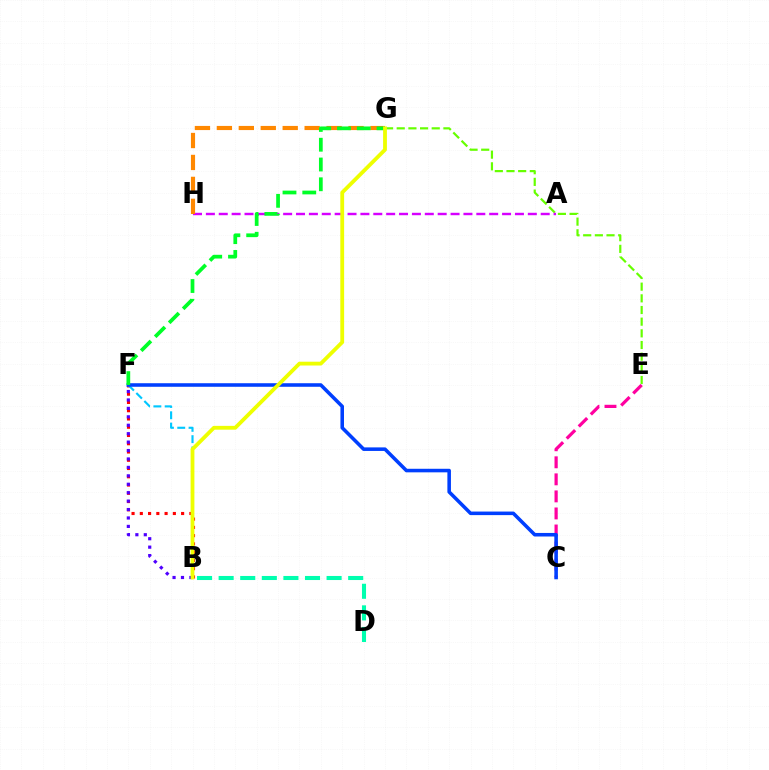{('E', 'G'): [{'color': '#66ff00', 'line_style': 'dashed', 'thickness': 1.58}], ('B', 'D'): [{'color': '#00ffaf', 'line_style': 'dashed', 'thickness': 2.93}], ('C', 'E'): [{'color': '#ff00a0', 'line_style': 'dashed', 'thickness': 2.32}], ('B', 'F'): [{'color': '#ff0000', 'line_style': 'dotted', 'thickness': 2.24}, {'color': '#00c7ff', 'line_style': 'dashed', 'thickness': 1.54}, {'color': '#4f00ff', 'line_style': 'dotted', 'thickness': 2.29}], ('A', 'H'): [{'color': '#d600ff', 'line_style': 'dashed', 'thickness': 1.75}], ('G', 'H'): [{'color': '#ff8800', 'line_style': 'dashed', 'thickness': 2.98}], ('C', 'F'): [{'color': '#003fff', 'line_style': 'solid', 'thickness': 2.56}], ('F', 'G'): [{'color': '#00ff27', 'line_style': 'dashed', 'thickness': 2.69}], ('B', 'G'): [{'color': '#eeff00', 'line_style': 'solid', 'thickness': 2.74}]}